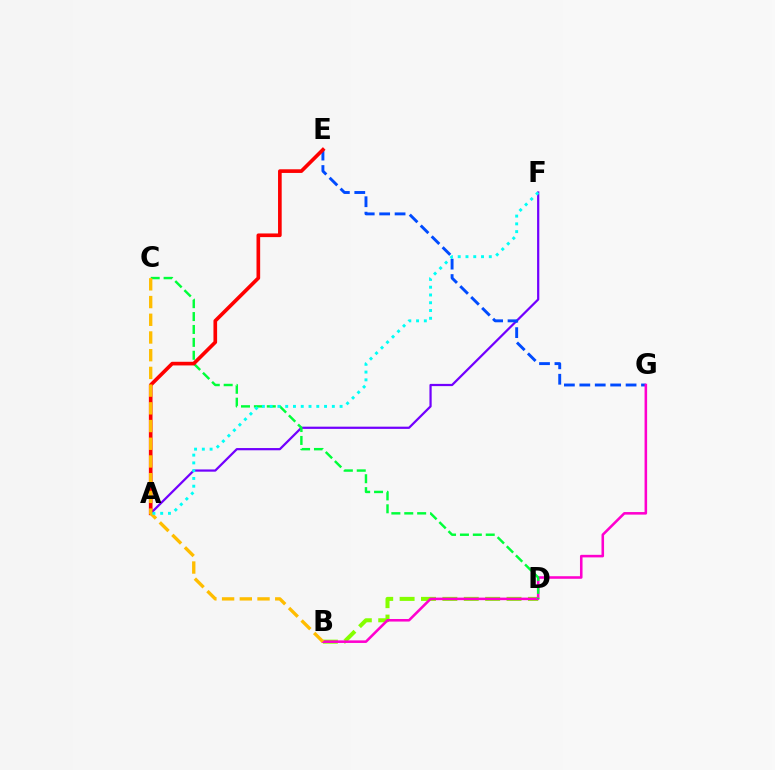{('A', 'F'): [{'color': '#7200ff', 'line_style': 'solid', 'thickness': 1.6}, {'color': '#00fff6', 'line_style': 'dotted', 'thickness': 2.11}], ('B', 'D'): [{'color': '#84ff00', 'line_style': 'dashed', 'thickness': 2.91}], ('E', 'G'): [{'color': '#004bff', 'line_style': 'dashed', 'thickness': 2.09}], ('B', 'G'): [{'color': '#ff00cf', 'line_style': 'solid', 'thickness': 1.84}], ('C', 'D'): [{'color': '#00ff39', 'line_style': 'dashed', 'thickness': 1.75}], ('A', 'E'): [{'color': '#ff0000', 'line_style': 'solid', 'thickness': 2.63}], ('B', 'C'): [{'color': '#ffbd00', 'line_style': 'dashed', 'thickness': 2.41}]}